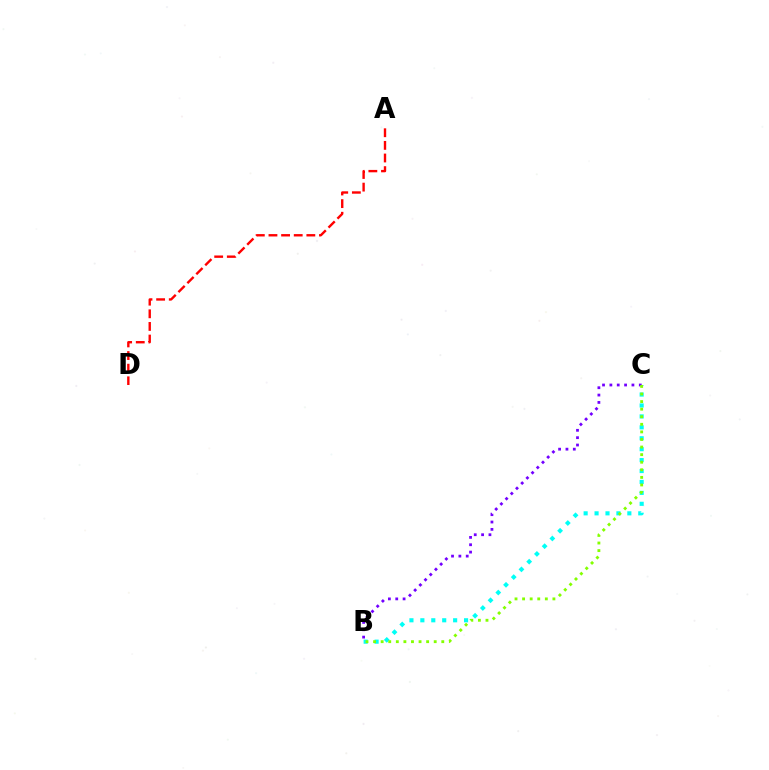{('B', 'C'): [{'color': '#00fff6', 'line_style': 'dotted', 'thickness': 2.97}, {'color': '#7200ff', 'line_style': 'dotted', 'thickness': 2.0}, {'color': '#84ff00', 'line_style': 'dotted', 'thickness': 2.06}], ('A', 'D'): [{'color': '#ff0000', 'line_style': 'dashed', 'thickness': 1.72}]}